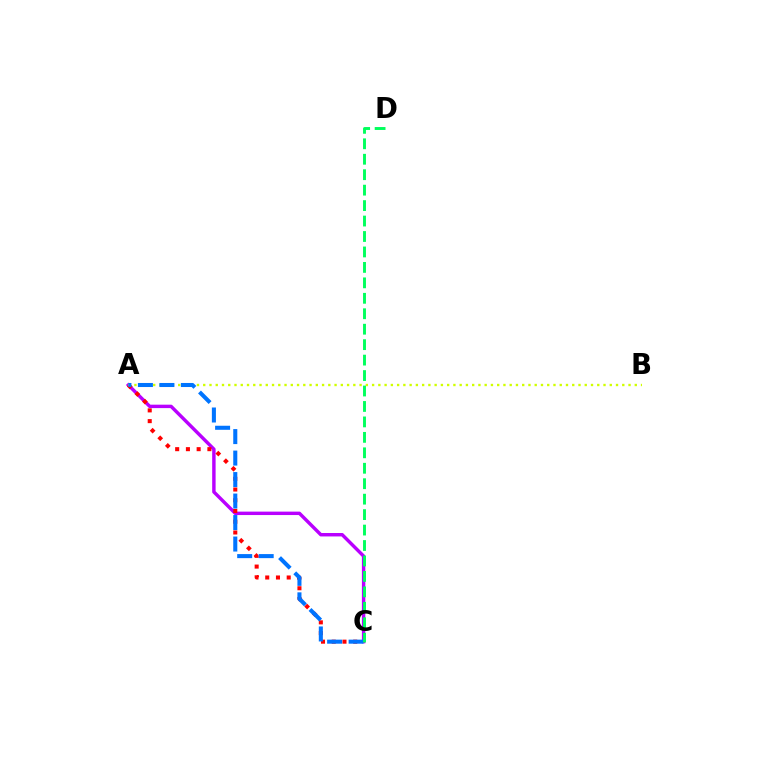{('A', 'C'): [{'color': '#b900ff', 'line_style': 'solid', 'thickness': 2.47}, {'color': '#ff0000', 'line_style': 'dotted', 'thickness': 2.92}, {'color': '#0074ff', 'line_style': 'dashed', 'thickness': 2.92}], ('A', 'B'): [{'color': '#d1ff00', 'line_style': 'dotted', 'thickness': 1.7}], ('C', 'D'): [{'color': '#00ff5c', 'line_style': 'dashed', 'thickness': 2.1}]}